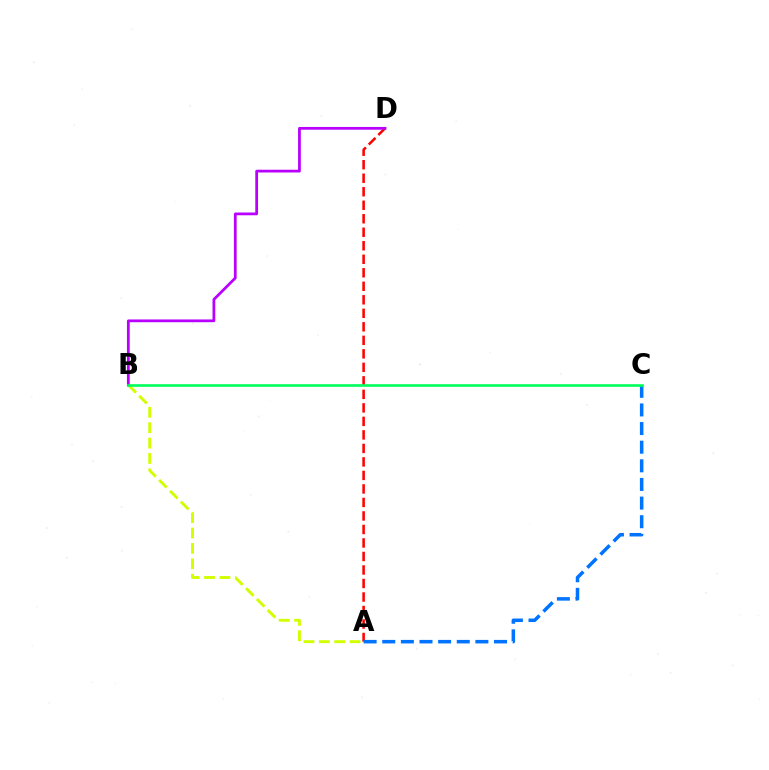{('A', 'B'): [{'color': '#d1ff00', 'line_style': 'dashed', 'thickness': 2.09}], ('A', 'D'): [{'color': '#ff0000', 'line_style': 'dashed', 'thickness': 1.84}], ('A', 'C'): [{'color': '#0074ff', 'line_style': 'dashed', 'thickness': 2.53}], ('B', 'D'): [{'color': '#b900ff', 'line_style': 'solid', 'thickness': 1.99}], ('B', 'C'): [{'color': '#00ff5c', 'line_style': 'solid', 'thickness': 1.9}]}